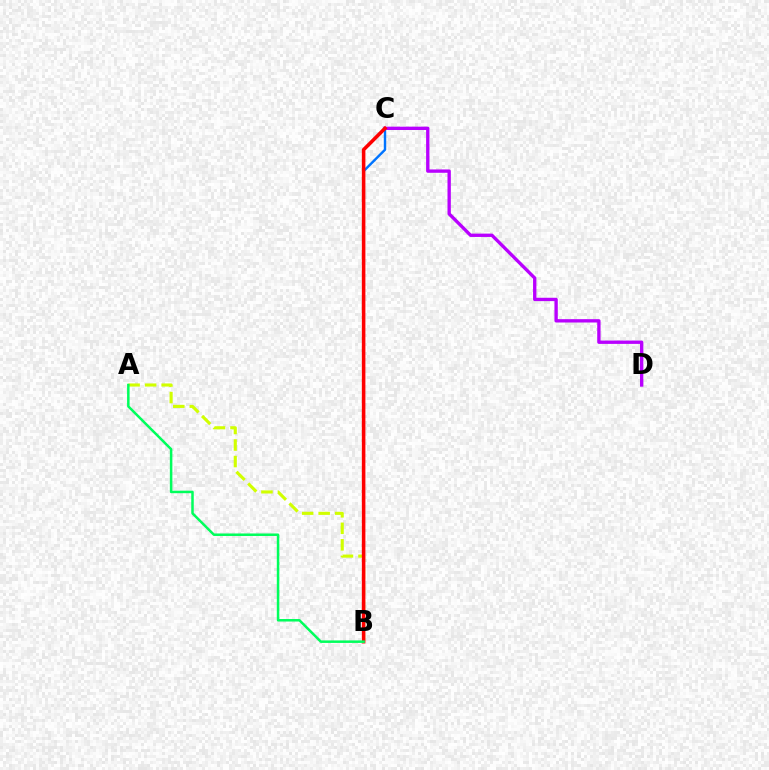{('B', 'C'): [{'color': '#0074ff', 'line_style': 'solid', 'thickness': 1.74}, {'color': '#ff0000', 'line_style': 'solid', 'thickness': 2.56}], ('A', 'B'): [{'color': '#d1ff00', 'line_style': 'dashed', 'thickness': 2.24}, {'color': '#00ff5c', 'line_style': 'solid', 'thickness': 1.81}], ('C', 'D'): [{'color': '#b900ff', 'line_style': 'solid', 'thickness': 2.4}]}